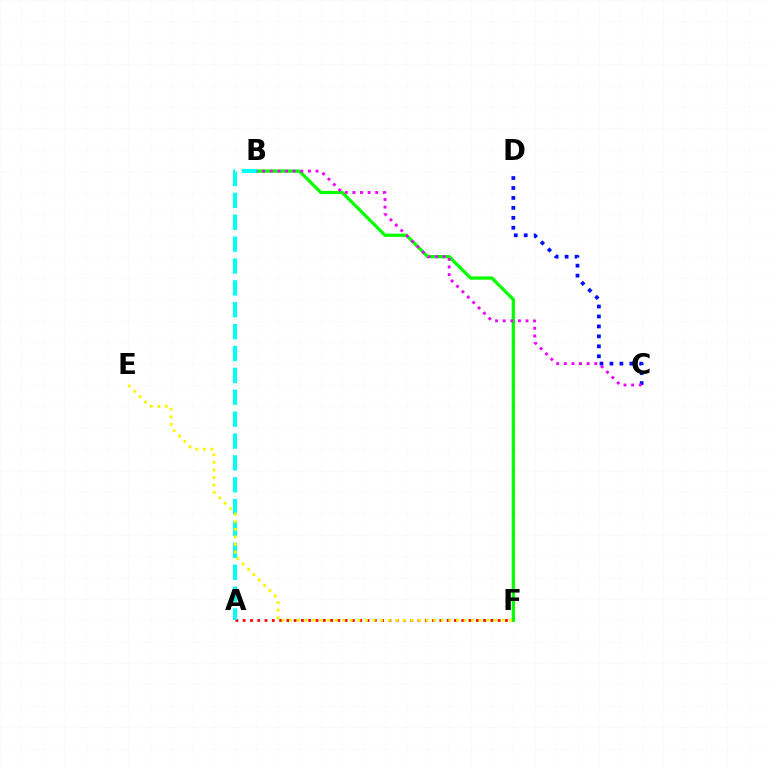{('A', 'F'): [{'color': '#ff0000', 'line_style': 'dotted', 'thickness': 1.98}], ('B', 'F'): [{'color': '#08ff00', 'line_style': 'solid', 'thickness': 2.36}], ('C', 'D'): [{'color': '#0010ff', 'line_style': 'dotted', 'thickness': 2.7}], ('A', 'B'): [{'color': '#00fff6', 'line_style': 'dashed', 'thickness': 2.97}], ('B', 'C'): [{'color': '#ee00ff', 'line_style': 'dotted', 'thickness': 2.07}], ('E', 'F'): [{'color': '#fcf500', 'line_style': 'dotted', 'thickness': 2.06}]}